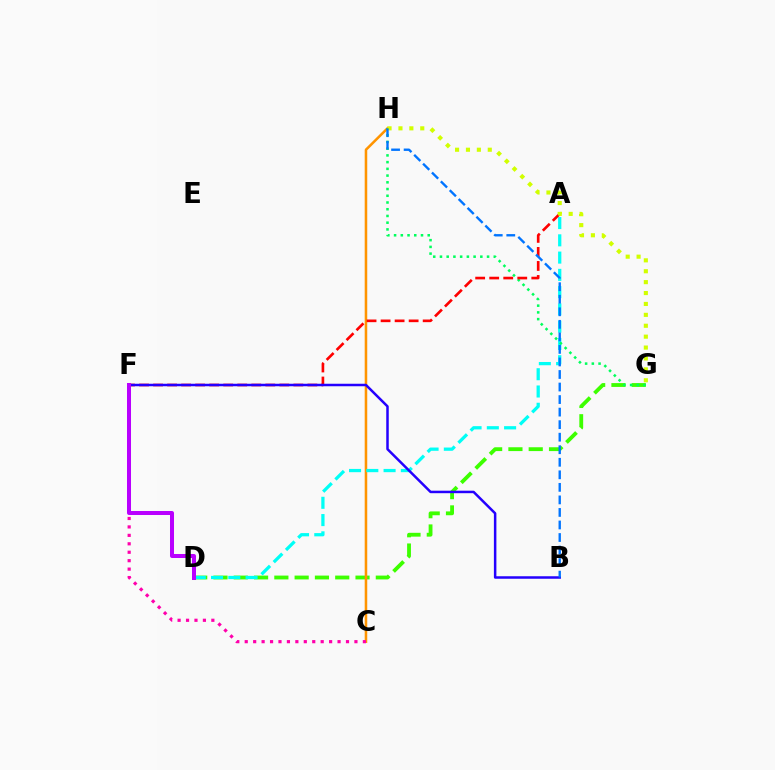{('D', 'G'): [{'color': '#3dff00', 'line_style': 'dashed', 'thickness': 2.76}], ('C', 'H'): [{'color': '#ff9400', 'line_style': 'solid', 'thickness': 1.83}], ('A', 'D'): [{'color': '#00fff6', 'line_style': 'dashed', 'thickness': 2.35}], ('G', 'H'): [{'color': '#00ff5c', 'line_style': 'dotted', 'thickness': 1.83}, {'color': '#d1ff00', 'line_style': 'dotted', 'thickness': 2.96}], ('A', 'F'): [{'color': '#ff0000', 'line_style': 'dashed', 'thickness': 1.91}], ('C', 'F'): [{'color': '#ff00ac', 'line_style': 'dotted', 'thickness': 2.29}], ('B', 'F'): [{'color': '#2500ff', 'line_style': 'solid', 'thickness': 1.8}], ('D', 'F'): [{'color': '#b900ff', 'line_style': 'solid', 'thickness': 2.89}], ('B', 'H'): [{'color': '#0074ff', 'line_style': 'dashed', 'thickness': 1.7}]}